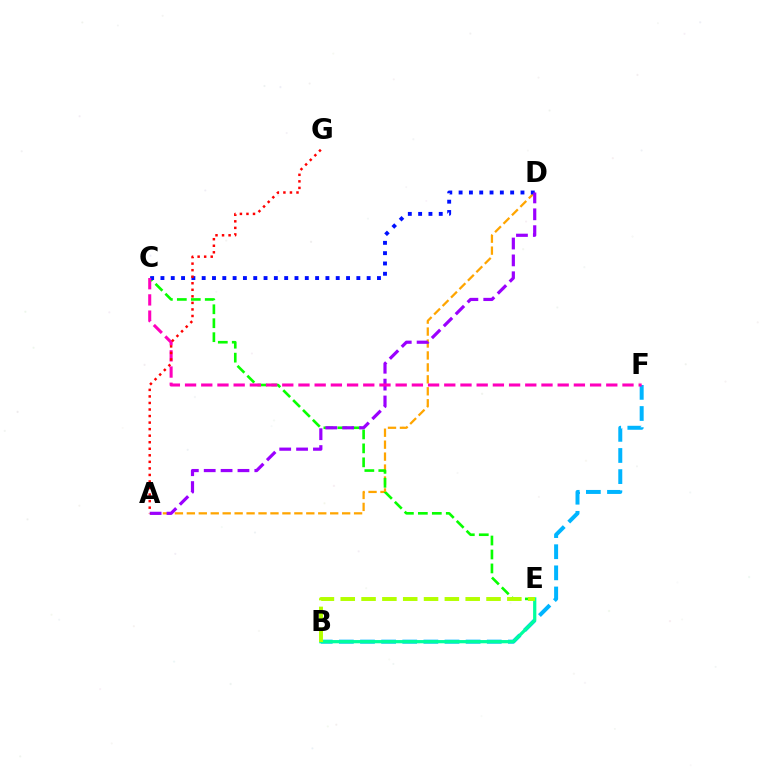{('B', 'F'): [{'color': '#00b5ff', 'line_style': 'dashed', 'thickness': 2.87}], ('A', 'D'): [{'color': '#ffa500', 'line_style': 'dashed', 'thickness': 1.62}, {'color': '#9b00ff', 'line_style': 'dashed', 'thickness': 2.29}], ('C', 'E'): [{'color': '#08ff00', 'line_style': 'dashed', 'thickness': 1.9}], ('C', 'D'): [{'color': '#0010ff', 'line_style': 'dotted', 'thickness': 2.8}], ('B', 'E'): [{'color': '#00ff9d', 'line_style': 'solid', 'thickness': 2.33}, {'color': '#b3ff00', 'line_style': 'dashed', 'thickness': 2.83}], ('C', 'F'): [{'color': '#ff00bd', 'line_style': 'dashed', 'thickness': 2.2}], ('A', 'G'): [{'color': '#ff0000', 'line_style': 'dotted', 'thickness': 1.78}]}